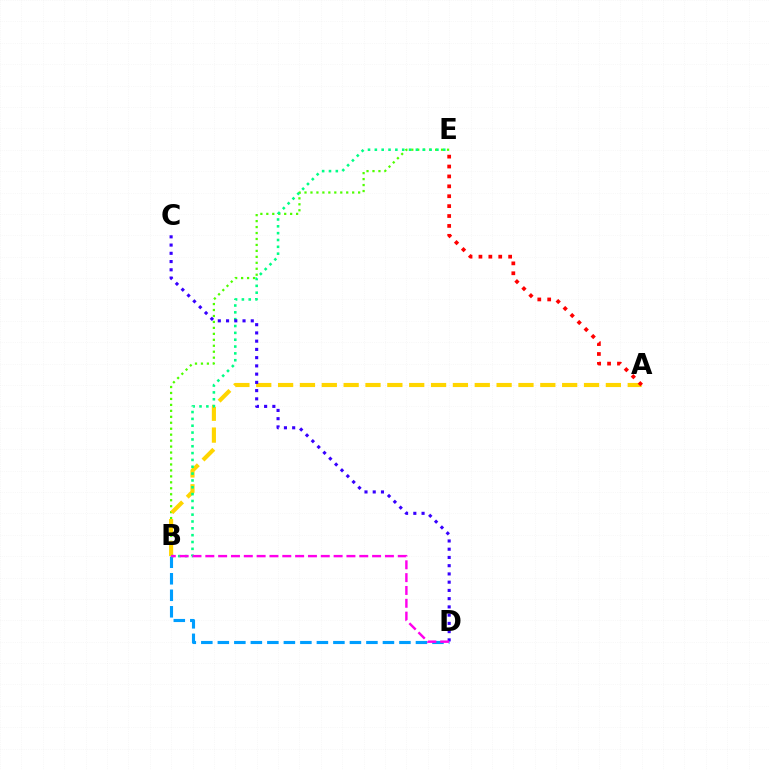{('B', 'D'): [{'color': '#009eff', 'line_style': 'dashed', 'thickness': 2.24}, {'color': '#ff00ed', 'line_style': 'dashed', 'thickness': 1.74}], ('B', 'E'): [{'color': '#4fff00', 'line_style': 'dotted', 'thickness': 1.62}, {'color': '#00ff86', 'line_style': 'dotted', 'thickness': 1.86}], ('A', 'B'): [{'color': '#ffd500', 'line_style': 'dashed', 'thickness': 2.97}], ('C', 'D'): [{'color': '#3700ff', 'line_style': 'dotted', 'thickness': 2.24}], ('A', 'E'): [{'color': '#ff0000', 'line_style': 'dotted', 'thickness': 2.69}]}